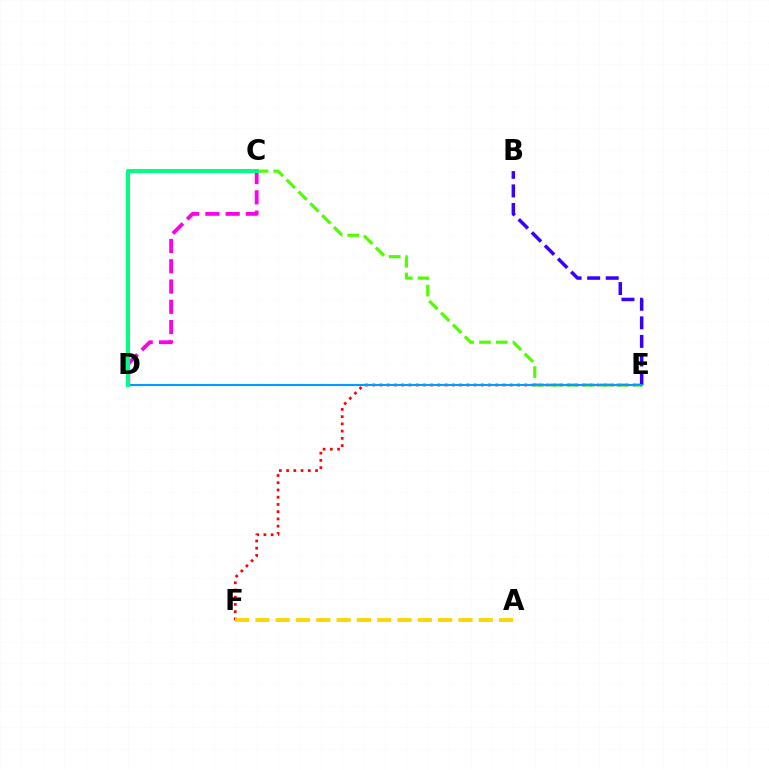{('E', 'F'): [{'color': '#ff0000', 'line_style': 'dotted', 'thickness': 1.97}], ('C', 'D'): [{'color': '#ff00ed', 'line_style': 'dashed', 'thickness': 2.75}, {'color': '#00ff86', 'line_style': 'solid', 'thickness': 2.9}], ('C', 'E'): [{'color': '#4fff00', 'line_style': 'dashed', 'thickness': 2.28}], ('B', 'E'): [{'color': '#3700ff', 'line_style': 'dashed', 'thickness': 2.52}], ('A', 'F'): [{'color': '#ffd500', 'line_style': 'dashed', 'thickness': 2.76}], ('D', 'E'): [{'color': '#009eff', 'line_style': 'solid', 'thickness': 1.54}]}